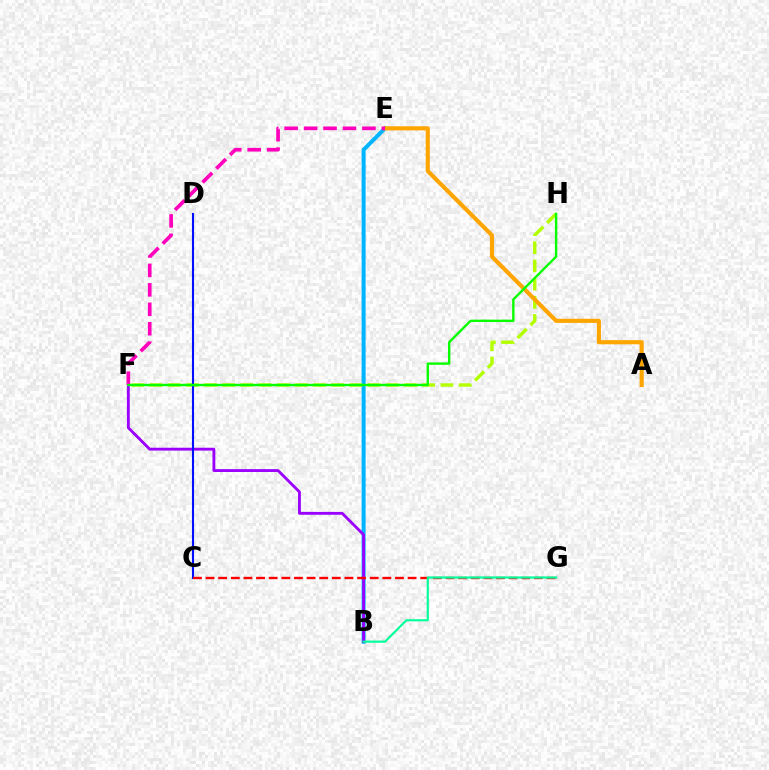{('B', 'E'): [{'color': '#00b5ff', 'line_style': 'solid', 'thickness': 2.89}], ('B', 'F'): [{'color': '#9b00ff', 'line_style': 'solid', 'thickness': 2.05}], ('F', 'H'): [{'color': '#b3ff00', 'line_style': 'dashed', 'thickness': 2.47}, {'color': '#08ff00', 'line_style': 'solid', 'thickness': 1.71}], ('C', 'D'): [{'color': '#0010ff', 'line_style': 'solid', 'thickness': 1.51}], ('C', 'G'): [{'color': '#ff0000', 'line_style': 'dashed', 'thickness': 1.72}], ('B', 'G'): [{'color': '#00ff9d', 'line_style': 'solid', 'thickness': 1.56}], ('A', 'E'): [{'color': '#ffa500', 'line_style': 'solid', 'thickness': 2.97}], ('E', 'F'): [{'color': '#ff00bd', 'line_style': 'dashed', 'thickness': 2.64}]}